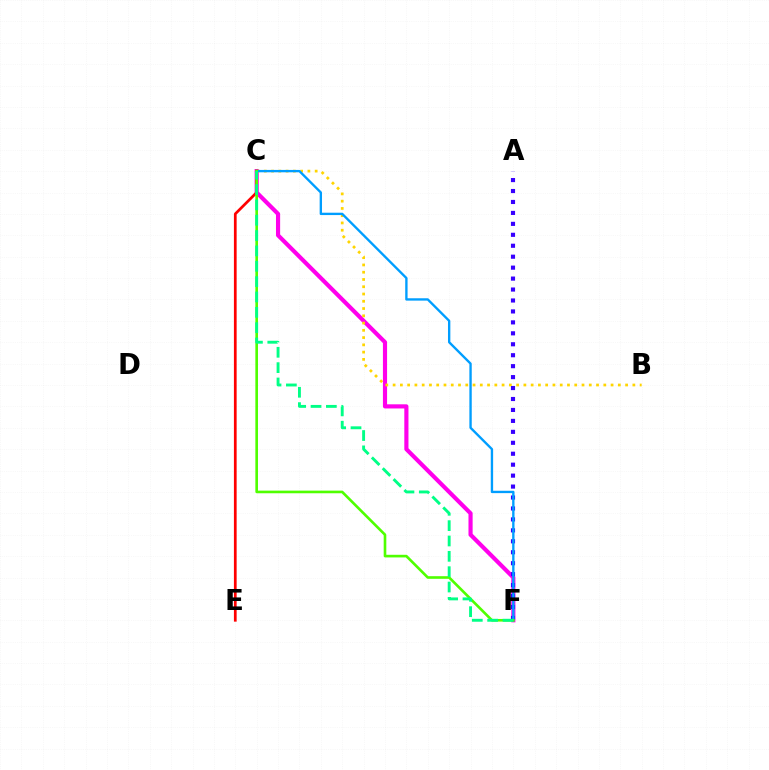{('C', 'F'): [{'color': '#ff00ed', 'line_style': 'solid', 'thickness': 2.99}, {'color': '#009eff', 'line_style': 'solid', 'thickness': 1.7}, {'color': '#4fff00', 'line_style': 'solid', 'thickness': 1.9}, {'color': '#00ff86', 'line_style': 'dashed', 'thickness': 2.08}], ('B', 'C'): [{'color': '#ffd500', 'line_style': 'dotted', 'thickness': 1.97}], ('C', 'E'): [{'color': '#ff0000', 'line_style': 'solid', 'thickness': 1.96}], ('A', 'F'): [{'color': '#3700ff', 'line_style': 'dotted', 'thickness': 2.97}]}